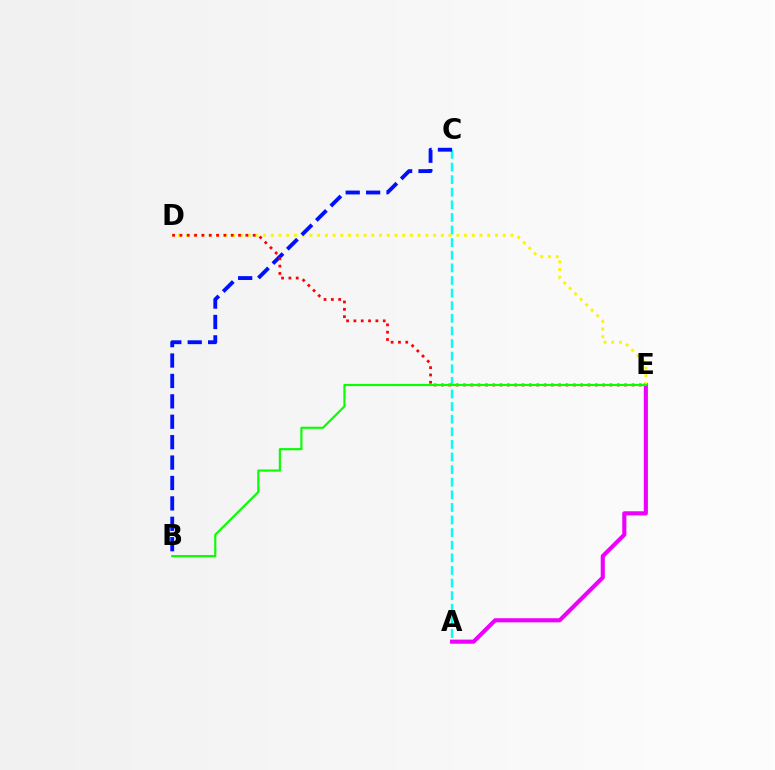{('A', 'C'): [{'color': '#00fff6', 'line_style': 'dashed', 'thickness': 1.71}], ('A', 'E'): [{'color': '#ee00ff', 'line_style': 'solid', 'thickness': 2.96}], ('D', 'E'): [{'color': '#fcf500', 'line_style': 'dotted', 'thickness': 2.1}, {'color': '#ff0000', 'line_style': 'dotted', 'thickness': 1.99}], ('B', 'C'): [{'color': '#0010ff', 'line_style': 'dashed', 'thickness': 2.77}], ('B', 'E'): [{'color': '#08ff00', 'line_style': 'solid', 'thickness': 1.55}]}